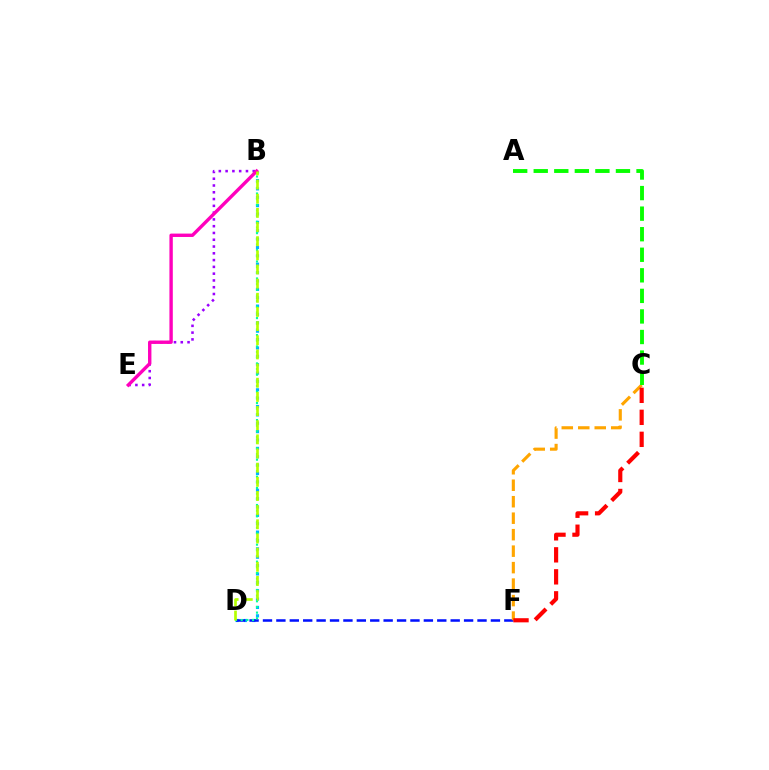{('B', 'D'): [{'color': '#00b5ff', 'line_style': 'dotted', 'thickness': 2.27}, {'color': '#00ff9d', 'line_style': 'dotted', 'thickness': 1.54}, {'color': '#b3ff00', 'line_style': 'dashed', 'thickness': 1.92}], ('D', 'F'): [{'color': '#0010ff', 'line_style': 'dashed', 'thickness': 1.82}], ('B', 'E'): [{'color': '#9b00ff', 'line_style': 'dotted', 'thickness': 1.84}, {'color': '#ff00bd', 'line_style': 'solid', 'thickness': 2.43}], ('C', 'F'): [{'color': '#ffa500', 'line_style': 'dashed', 'thickness': 2.24}, {'color': '#ff0000', 'line_style': 'dashed', 'thickness': 2.99}], ('A', 'C'): [{'color': '#08ff00', 'line_style': 'dashed', 'thickness': 2.79}]}